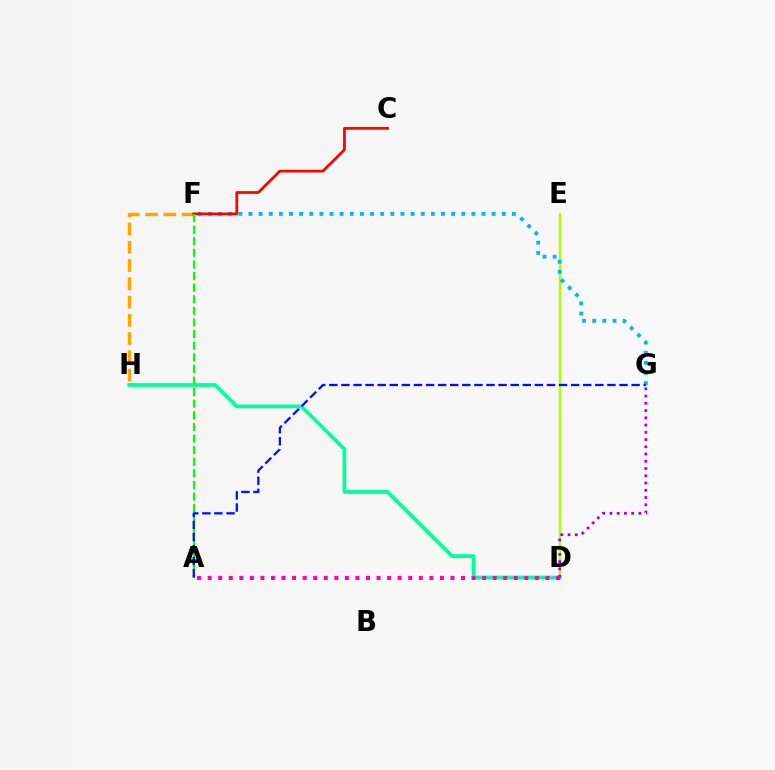{('F', 'H'): [{'color': '#ffa500', 'line_style': 'dashed', 'thickness': 2.48}], ('D', 'E'): [{'color': '#b3ff00', 'line_style': 'solid', 'thickness': 1.77}], ('F', 'G'): [{'color': '#00b5ff', 'line_style': 'dotted', 'thickness': 2.75}], ('D', 'H'): [{'color': '#00ff9d', 'line_style': 'solid', 'thickness': 2.7}], ('C', 'F'): [{'color': '#ff0000', 'line_style': 'solid', 'thickness': 1.98}], ('D', 'G'): [{'color': '#9b00ff', 'line_style': 'dotted', 'thickness': 1.97}], ('A', 'F'): [{'color': '#08ff00', 'line_style': 'dashed', 'thickness': 1.58}], ('A', 'G'): [{'color': '#0010ff', 'line_style': 'dashed', 'thickness': 1.64}], ('A', 'D'): [{'color': '#ff00bd', 'line_style': 'dotted', 'thickness': 2.87}]}